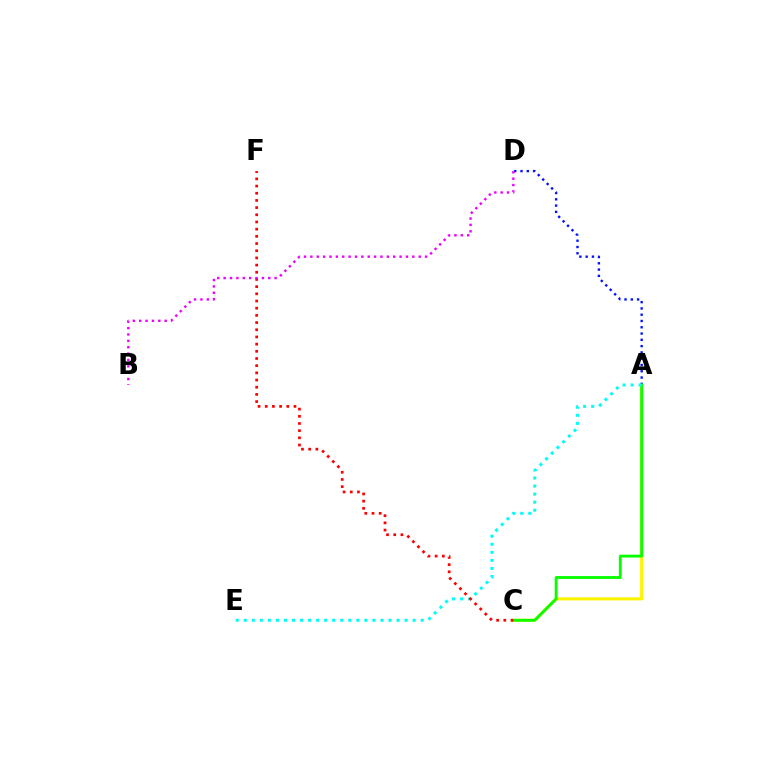{('A', 'C'): [{'color': '#fcf500', 'line_style': 'solid', 'thickness': 2.22}, {'color': '#08ff00', 'line_style': 'solid', 'thickness': 2.06}], ('A', 'D'): [{'color': '#0010ff', 'line_style': 'dotted', 'thickness': 1.71}], ('A', 'E'): [{'color': '#00fff6', 'line_style': 'dotted', 'thickness': 2.19}], ('C', 'F'): [{'color': '#ff0000', 'line_style': 'dotted', 'thickness': 1.95}], ('B', 'D'): [{'color': '#ee00ff', 'line_style': 'dotted', 'thickness': 1.73}]}